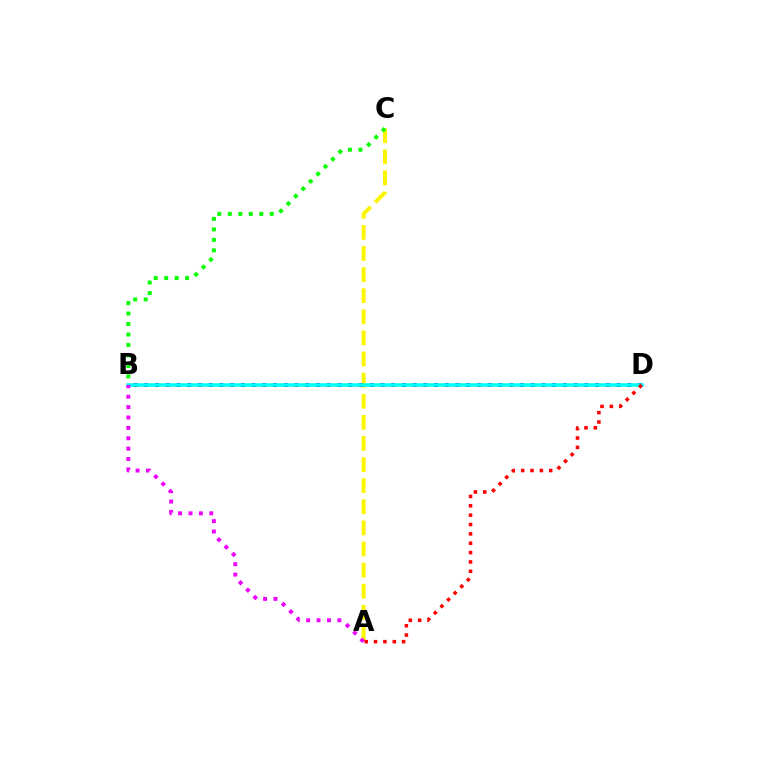{('A', 'C'): [{'color': '#fcf500', 'line_style': 'dashed', 'thickness': 2.87}], ('B', 'C'): [{'color': '#08ff00', 'line_style': 'dotted', 'thickness': 2.85}], ('B', 'D'): [{'color': '#0010ff', 'line_style': 'dotted', 'thickness': 2.92}, {'color': '#00fff6', 'line_style': 'solid', 'thickness': 2.53}], ('A', 'B'): [{'color': '#ee00ff', 'line_style': 'dotted', 'thickness': 2.82}], ('A', 'D'): [{'color': '#ff0000', 'line_style': 'dotted', 'thickness': 2.54}]}